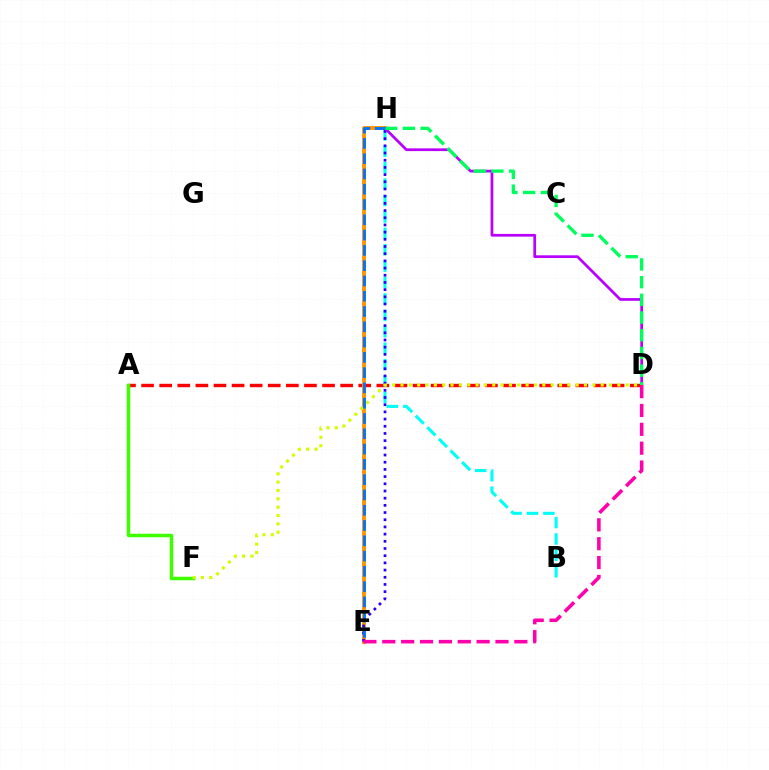{('A', 'D'): [{'color': '#ff0000', 'line_style': 'dashed', 'thickness': 2.46}], ('E', 'H'): [{'color': '#ff9400', 'line_style': 'solid', 'thickness': 2.79}, {'color': '#2500ff', 'line_style': 'dotted', 'thickness': 1.95}, {'color': '#0074ff', 'line_style': 'dashed', 'thickness': 2.08}], ('B', 'H'): [{'color': '#00fff6', 'line_style': 'dashed', 'thickness': 2.23}], ('A', 'F'): [{'color': '#3dff00', 'line_style': 'solid', 'thickness': 2.52}], ('D', 'H'): [{'color': '#b900ff', 'line_style': 'solid', 'thickness': 1.97}, {'color': '#00ff5c', 'line_style': 'dashed', 'thickness': 2.41}], ('D', 'F'): [{'color': '#d1ff00', 'line_style': 'dotted', 'thickness': 2.27}], ('D', 'E'): [{'color': '#ff00ac', 'line_style': 'dashed', 'thickness': 2.56}]}